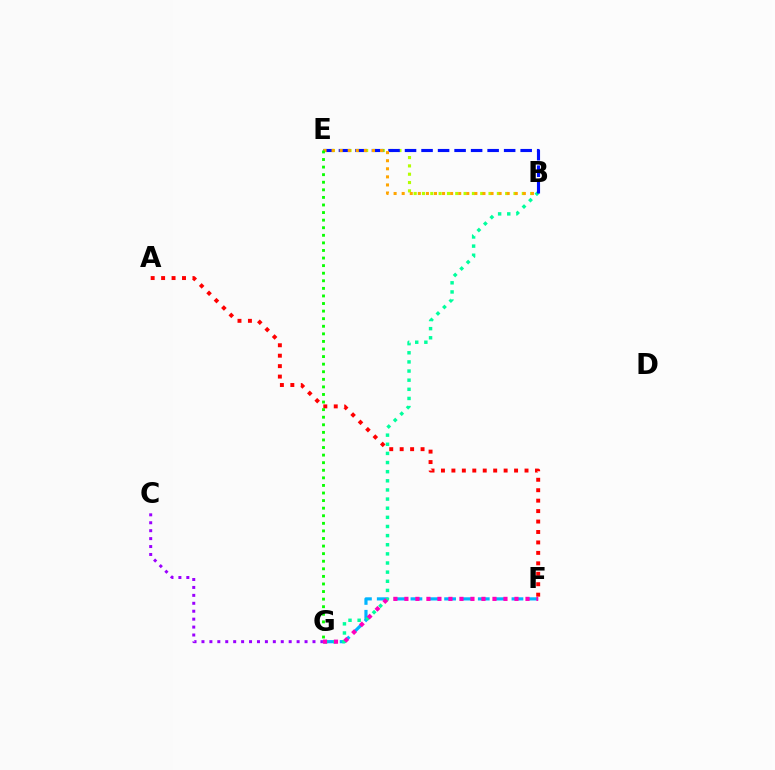{('C', 'G'): [{'color': '#9b00ff', 'line_style': 'dotted', 'thickness': 2.15}], ('F', 'G'): [{'color': '#00b5ff', 'line_style': 'dashed', 'thickness': 2.29}, {'color': '#ff00bd', 'line_style': 'dotted', 'thickness': 2.99}], ('B', 'G'): [{'color': '#00ff9d', 'line_style': 'dotted', 'thickness': 2.48}], ('B', 'E'): [{'color': '#b3ff00', 'line_style': 'dotted', 'thickness': 2.26}, {'color': '#0010ff', 'line_style': 'dashed', 'thickness': 2.24}, {'color': '#ffa500', 'line_style': 'dotted', 'thickness': 2.19}], ('A', 'F'): [{'color': '#ff0000', 'line_style': 'dotted', 'thickness': 2.84}], ('E', 'G'): [{'color': '#08ff00', 'line_style': 'dotted', 'thickness': 2.06}]}